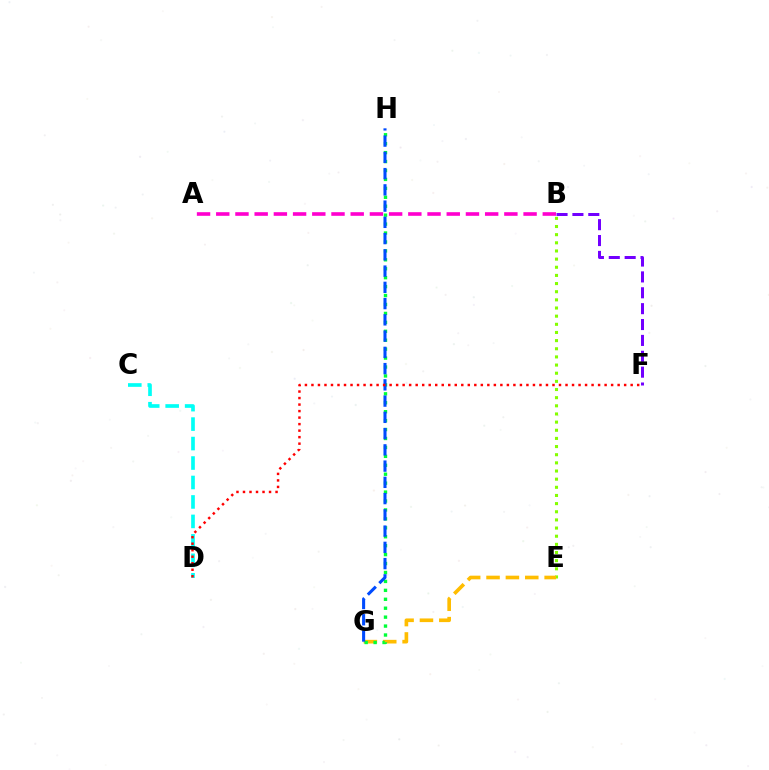{('B', 'E'): [{'color': '#84ff00', 'line_style': 'dotted', 'thickness': 2.21}], ('C', 'D'): [{'color': '#00fff6', 'line_style': 'dashed', 'thickness': 2.64}], ('E', 'G'): [{'color': '#ffbd00', 'line_style': 'dashed', 'thickness': 2.63}], ('A', 'B'): [{'color': '#ff00cf', 'line_style': 'dashed', 'thickness': 2.61}], ('G', 'H'): [{'color': '#00ff39', 'line_style': 'dotted', 'thickness': 2.43}, {'color': '#004bff', 'line_style': 'dashed', 'thickness': 2.21}], ('B', 'F'): [{'color': '#7200ff', 'line_style': 'dashed', 'thickness': 2.16}], ('D', 'F'): [{'color': '#ff0000', 'line_style': 'dotted', 'thickness': 1.77}]}